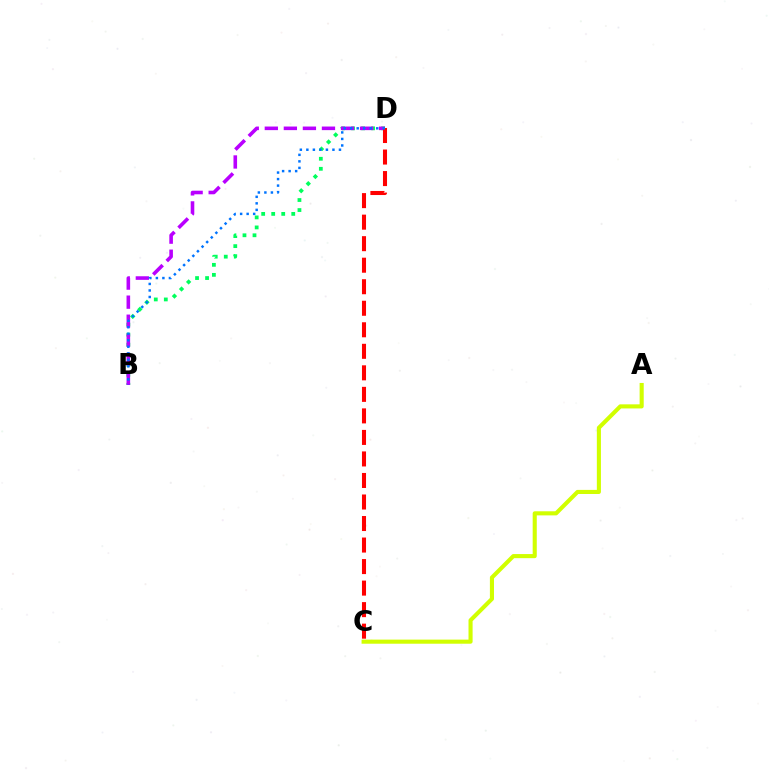{('B', 'D'): [{'color': '#00ff5c', 'line_style': 'dotted', 'thickness': 2.72}, {'color': '#b900ff', 'line_style': 'dashed', 'thickness': 2.59}, {'color': '#0074ff', 'line_style': 'dotted', 'thickness': 1.77}], ('C', 'D'): [{'color': '#ff0000', 'line_style': 'dashed', 'thickness': 2.92}], ('A', 'C'): [{'color': '#d1ff00', 'line_style': 'solid', 'thickness': 2.95}]}